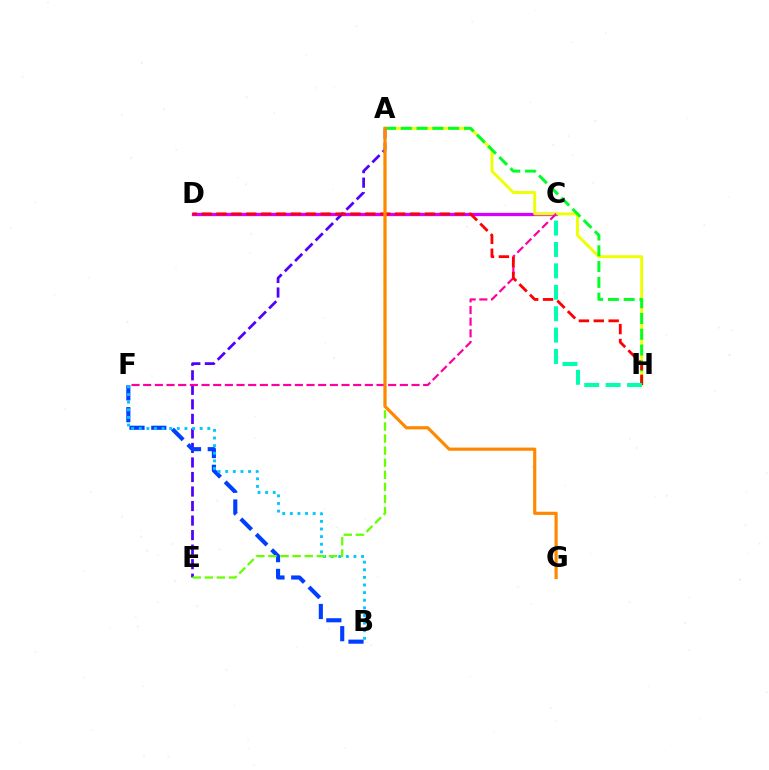{('C', 'D'): [{'color': '#d600ff', 'line_style': 'solid', 'thickness': 2.35}], ('A', 'E'): [{'color': '#4f00ff', 'line_style': 'dashed', 'thickness': 1.97}, {'color': '#66ff00', 'line_style': 'dashed', 'thickness': 1.64}], ('B', 'F'): [{'color': '#003fff', 'line_style': 'dashed', 'thickness': 2.96}, {'color': '#00c7ff', 'line_style': 'dotted', 'thickness': 2.07}], ('A', 'H'): [{'color': '#eeff00', 'line_style': 'solid', 'thickness': 2.08}, {'color': '#00ff27', 'line_style': 'dashed', 'thickness': 2.14}], ('C', 'F'): [{'color': '#ff00a0', 'line_style': 'dashed', 'thickness': 1.58}], ('D', 'H'): [{'color': '#ff0000', 'line_style': 'dashed', 'thickness': 2.02}], ('A', 'G'): [{'color': '#ff8800', 'line_style': 'solid', 'thickness': 2.29}], ('C', 'H'): [{'color': '#00ffaf', 'line_style': 'dashed', 'thickness': 2.91}]}